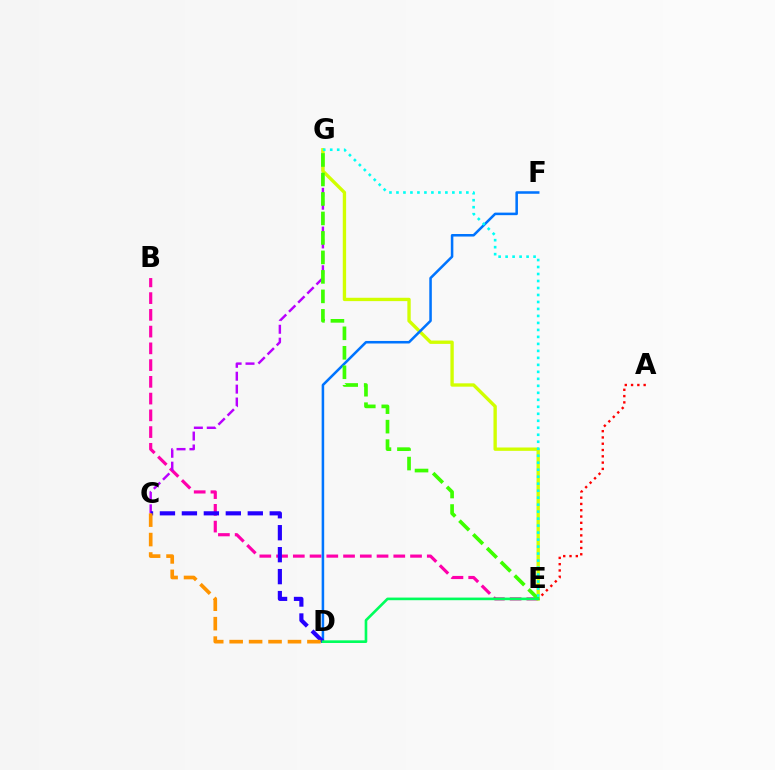{('B', 'E'): [{'color': '#ff00ac', 'line_style': 'dashed', 'thickness': 2.27}], ('C', 'G'): [{'color': '#b900ff', 'line_style': 'dashed', 'thickness': 1.75}], ('E', 'G'): [{'color': '#d1ff00', 'line_style': 'solid', 'thickness': 2.41}, {'color': '#3dff00', 'line_style': 'dashed', 'thickness': 2.65}, {'color': '#00fff6', 'line_style': 'dotted', 'thickness': 1.9}], ('D', 'F'): [{'color': '#0074ff', 'line_style': 'solid', 'thickness': 1.83}], ('A', 'E'): [{'color': '#ff0000', 'line_style': 'dotted', 'thickness': 1.71}], ('C', 'D'): [{'color': '#2500ff', 'line_style': 'dashed', 'thickness': 2.98}, {'color': '#ff9400', 'line_style': 'dashed', 'thickness': 2.64}], ('D', 'E'): [{'color': '#00ff5c', 'line_style': 'solid', 'thickness': 1.9}]}